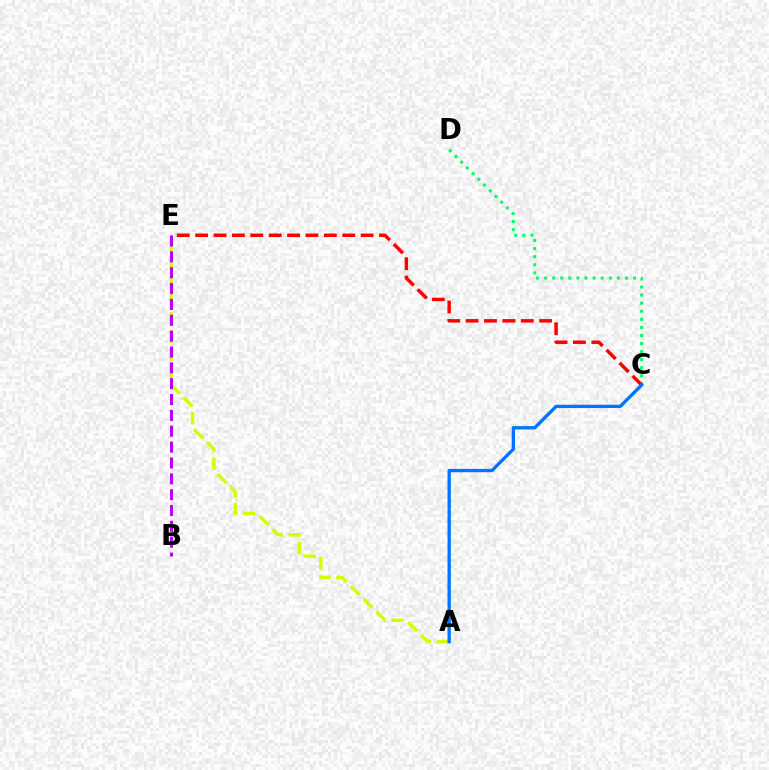{('A', 'E'): [{'color': '#d1ff00', 'line_style': 'dashed', 'thickness': 2.46}], ('B', 'E'): [{'color': '#b900ff', 'line_style': 'dashed', 'thickness': 2.15}], ('C', 'D'): [{'color': '#00ff5c', 'line_style': 'dotted', 'thickness': 2.19}], ('C', 'E'): [{'color': '#ff0000', 'line_style': 'dashed', 'thickness': 2.5}], ('A', 'C'): [{'color': '#0074ff', 'line_style': 'solid', 'thickness': 2.39}]}